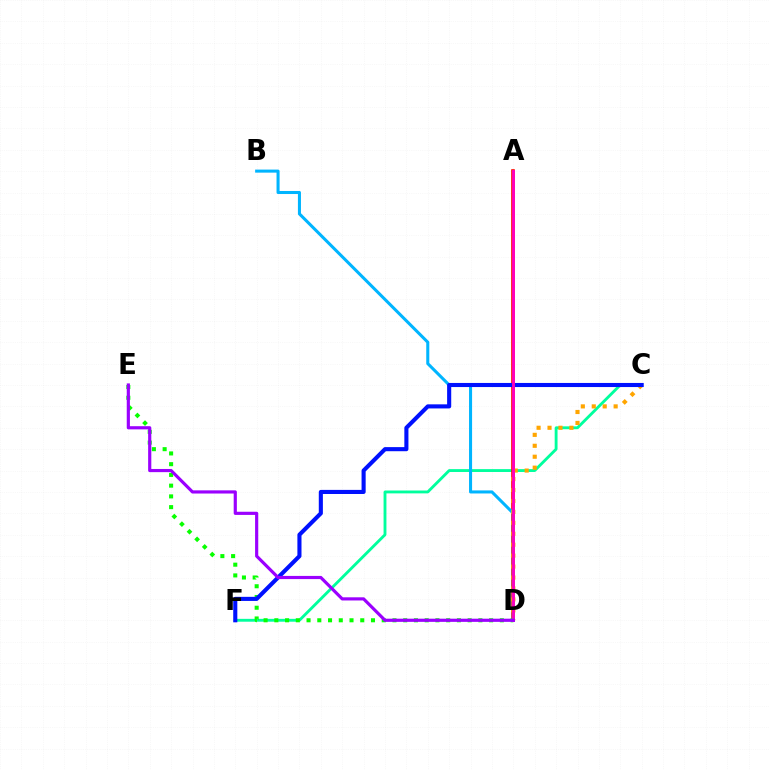{('C', 'F'): [{'color': '#00ff9d', 'line_style': 'solid', 'thickness': 2.06}, {'color': '#0010ff', 'line_style': 'solid', 'thickness': 2.95}], ('A', 'D'): [{'color': '#b3ff00', 'line_style': 'solid', 'thickness': 1.65}, {'color': '#ff0000', 'line_style': 'solid', 'thickness': 2.58}, {'color': '#ff00bd', 'line_style': 'solid', 'thickness': 2.09}], ('D', 'E'): [{'color': '#08ff00', 'line_style': 'dotted', 'thickness': 2.92}, {'color': '#9b00ff', 'line_style': 'solid', 'thickness': 2.28}], ('B', 'D'): [{'color': '#00b5ff', 'line_style': 'solid', 'thickness': 2.2}], ('C', 'D'): [{'color': '#ffa500', 'line_style': 'dotted', 'thickness': 2.97}]}